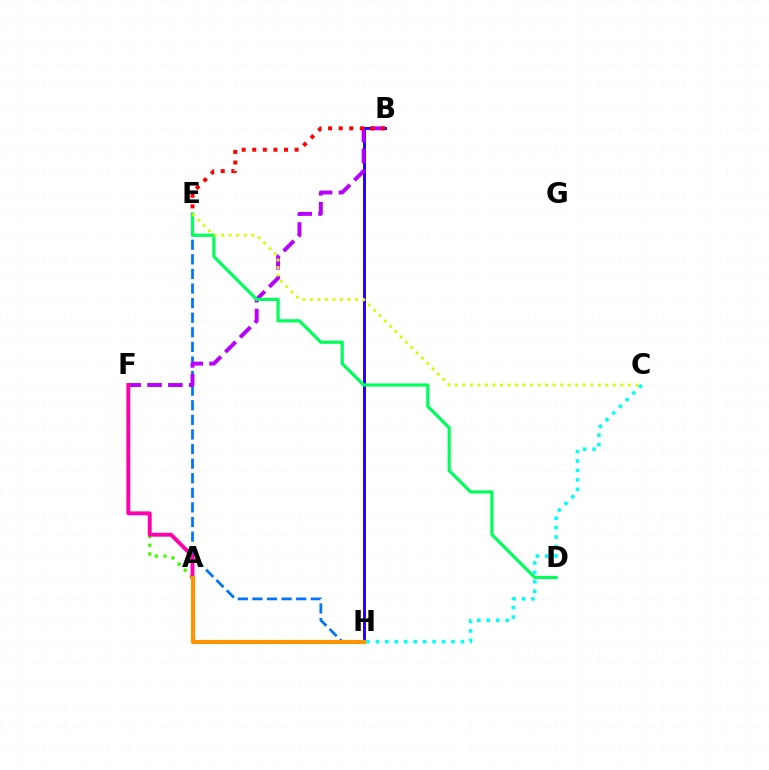{('B', 'H'): [{'color': '#2500ff', 'line_style': 'solid', 'thickness': 2.12}], ('E', 'H'): [{'color': '#0074ff', 'line_style': 'dashed', 'thickness': 1.98}], ('A', 'F'): [{'color': '#3dff00', 'line_style': 'dotted', 'thickness': 2.36}, {'color': '#ff00ac', 'line_style': 'solid', 'thickness': 2.8}], ('B', 'F'): [{'color': '#b900ff', 'line_style': 'dashed', 'thickness': 2.83}], ('B', 'E'): [{'color': '#ff0000', 'line_style': 'dotted', 'thickness': 2.88}], ('D', 'E'): [{'color': '#00ff5c', 'line_style': 'solid', 'thickness': 2.3}], ('A', 'H'): [{'color': '#ff9400', 'line_style': 'solid', 'thickness': 2.97}], ('C', 'H'): [{'color': '#00fff6', 'line_style': 'dotted', 'thickness': 2.57}], ('C', 'E'): [{'color': '#d1ff00', 'line_style': 'dotted', 'thickness': 2.04}]}